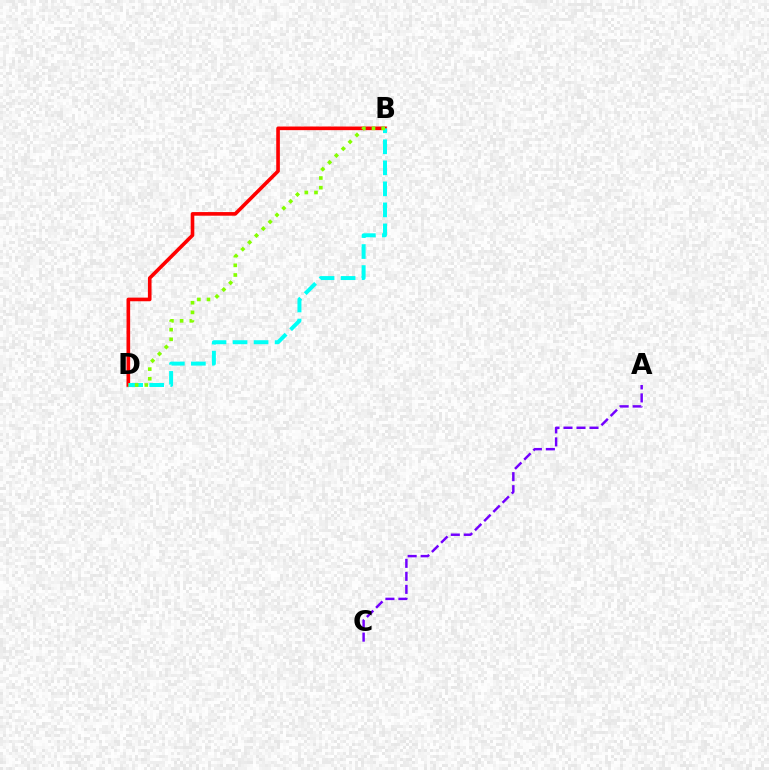{('B', 'D'): [{'color': '#ff0000', 'line_style': 'solid', 'thickness': 2.61}, {'color': '#00fff6', 'line_style': 'dashed', 'thickness': 2.86}, {'color': '#84ff00', 'line_style': 'dotted', 'thickness': 2.63}], ('A', 'C'): [{'color': '#7200ff', 'line_style': 'dashed', 'thickness': 1.77}]}